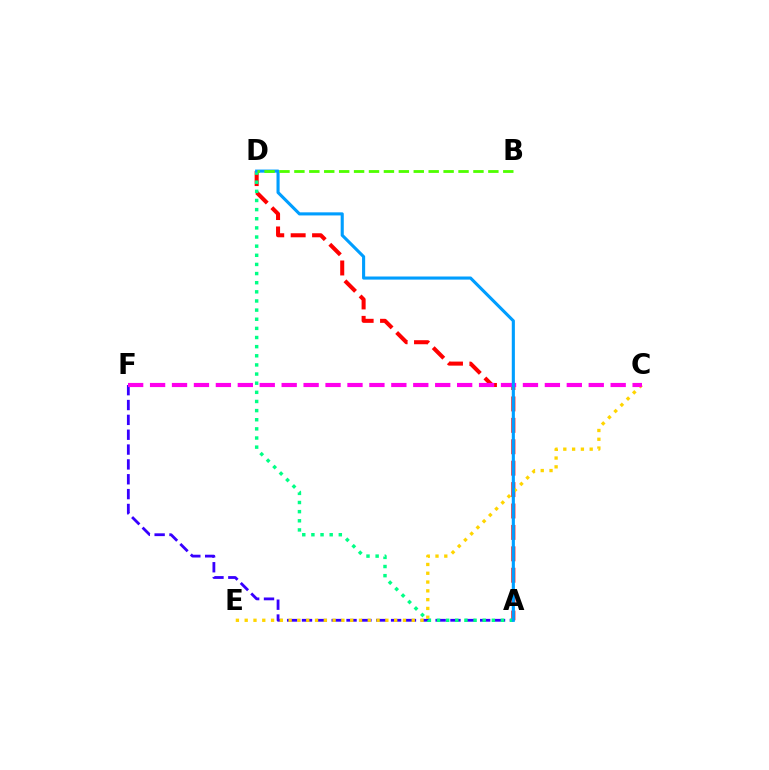{('A', 'F'): [{'color': '#3700ff', 'line_style': 'dashed', 'thickness': 2.02}], ('A', 'D'): [{'color': '#ff0000', 'line_style': 'dashed', 'thickness': 2.91}, {'color': '#00ff86', 'line_style': 'dotted', 'thickness': 2.48}, {'color': '#009eff', 'line_style': 'solid', 'thickness': 2.24}], ('C', 'E'): [{'color': '#ffd500', 'line_style': 'dotted', 'thickness': 2.39}], ('C', 'F'): [{'color': '#ff00ed', 'line_style': 'dashed', 'thickness': 2.98}], ('B', 'D'): [{'color': '#4fff00', 'line_style': 'dashed', 'thickness': 2.03}]}